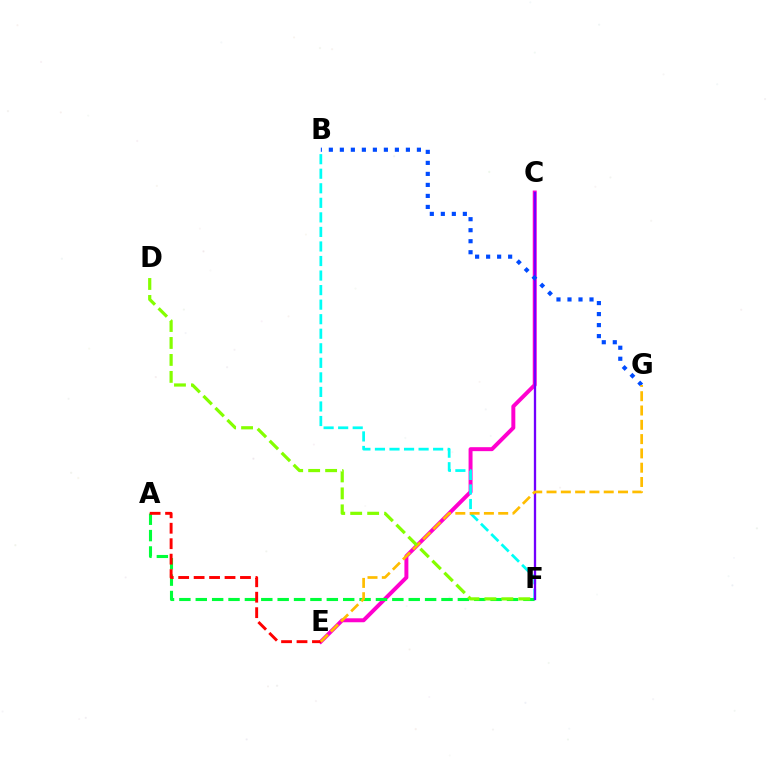{('C', 'E'): [{'color': '#ff00cf', 'line_style': 'solid', 'thickness': 2.85}], ('B', 'F'): [{'color': '#00fff6', 'line_style': 'dashed', 'thickness': 1.98}], ('A', 'F'): [{'color': '#00ff39', 'line_style': 'dashed', 'thickness': 2.23}], ('C', 'F'): [{'color': '#7200ff', 'line_style': 'solid', 'thickness': 1.66}], ('B', 'G'): [{'color': '#004bff', 'line_style': 'dotted', 'thickness': 2.99}], ('A', 'E'): [{'color': '#ff0000', 'line_style': 'dashed', 'thickness': 2.1}], ('E', 'G'): [{'color': '#ffbd00', 'line_style': 'dashed', 'thickness': 1.94}], ('D', 'F'): [{'color': '#84ff00', 'line_style': 'dashed', 'thickness': 2.3}]}